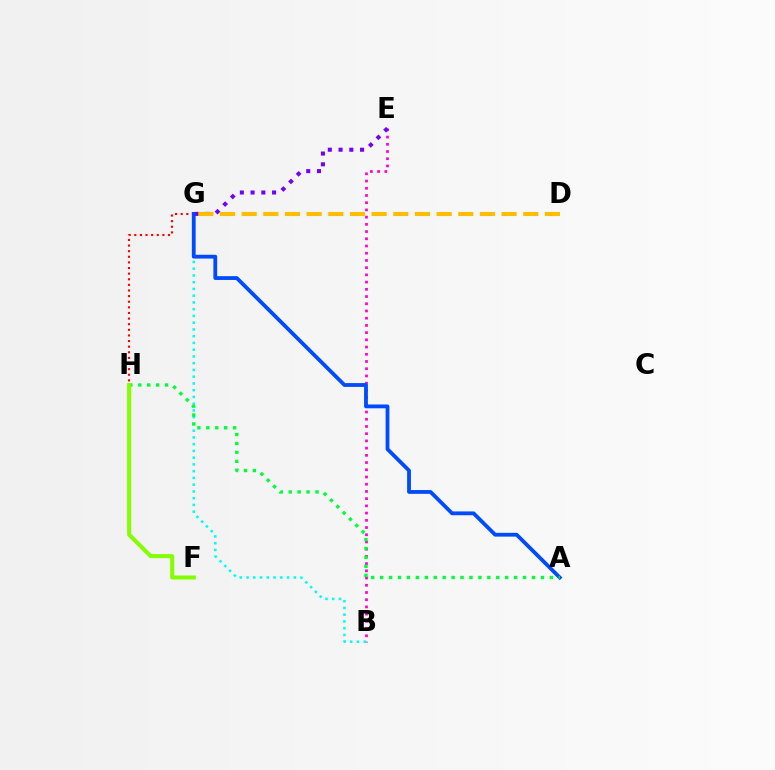{('G', 'H'): [{'color': '#ff0000', 'line_style': 'dotted', 'thickness': 1.53}], ('B', 'E'): [{'color': '#ff00cf', 'line_style': 'dotted', 'thickness': 1.96}], ('B', 'G'): [{'color': '#00fff6', 'line_style': 'dotted', 'thickness': 1.83}], ('A', 'G'): [{'color': '#004bff', 'line_style': 'solid', 'thickness': 2.74}], ('E', 'G'): [{'color': '#7200ff', 'line_style': 'dotted', 'thickness': 2.92}], ('D', 'G'): [{'color': '#ffbd00', 'line_style': 'dashed', 'thickness': 2.94}], ('A', 'H'): [{'color': '#00ff39', 'line_style': 'dotted', 'thickness': 2.43}], ('F', 'H'): [{'color': '#84ff00', 'line_style': 'solid', 'thickness': 2.94}]}